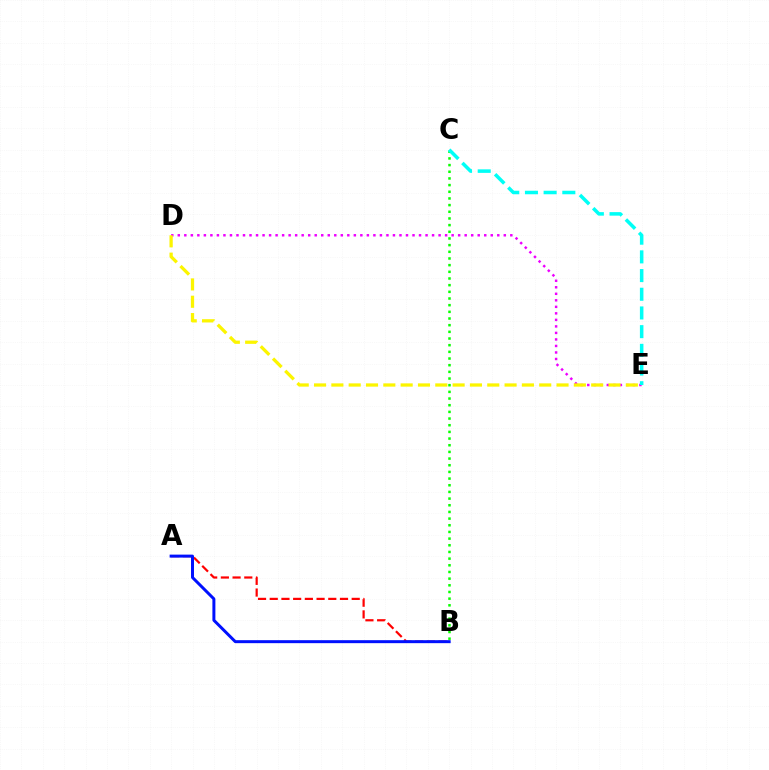{('D', 'E'): [{'color': '#ee00ff', 'line_style': 'dotted', 'thickness': 1.77}, {'color': '#fcf500', 'line_style': 'dashed', 'thickness': 2.35}], ('B', 'C'): [{'color': '#08ff00', 'line_style': 'dotted', 'thickness': 1.81}], ('A', 'B'): [{'color': '#ff0000', 'line_style': 'dashed', 'thickness': 1.59}, {'color': '#0010ff', 'line_style': 'solid', 'thickness': 2.15}], ('C', 'E'): [{'color': '#00fff6', 'line_style': 'dashed', 'thickness': 2.54}]}